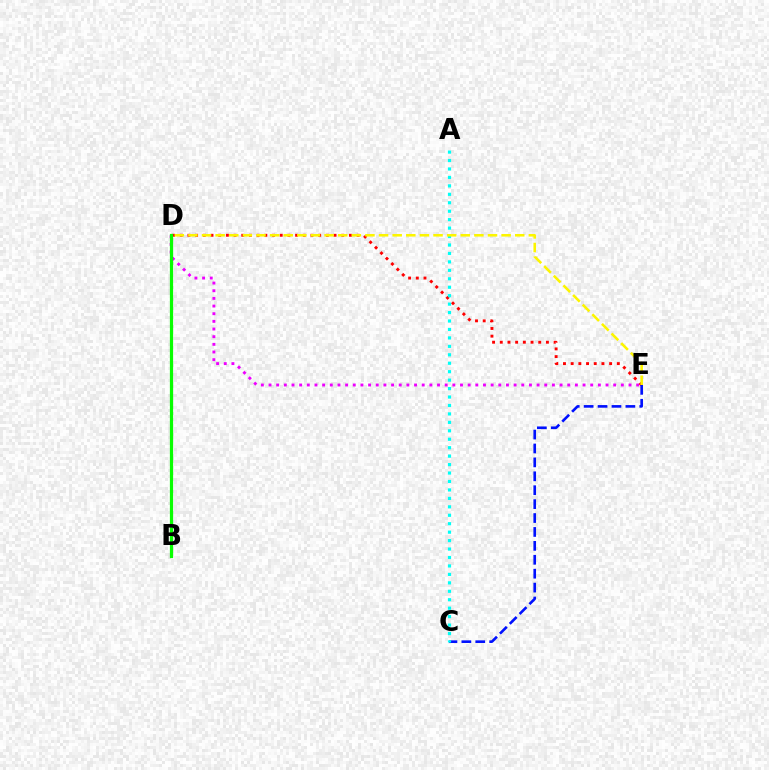{('D', 'E'): [{'color': '#ee00ff', 'line_style': 'dotted', 'thickness': 2.08}, {'color': '#ff0000', 'line_style': 'dotted', 'thickness': 2.09}, {'color': '#fcf500', 'line_style': 'dashed', 'thickness': 1.85}], ('C', 'E'): [{'color': '#0010ff', 'line_style': 'dashed', 'thickness': 1.89}], ('A', 'C'): [{'color': '#00fff6', 'line_style': 'dotted', 'thickness': 2.29}], ('B', 'D'): [{'color': '#08ff00', 'line_style': 'solid', 'thickness': 2.33}]}